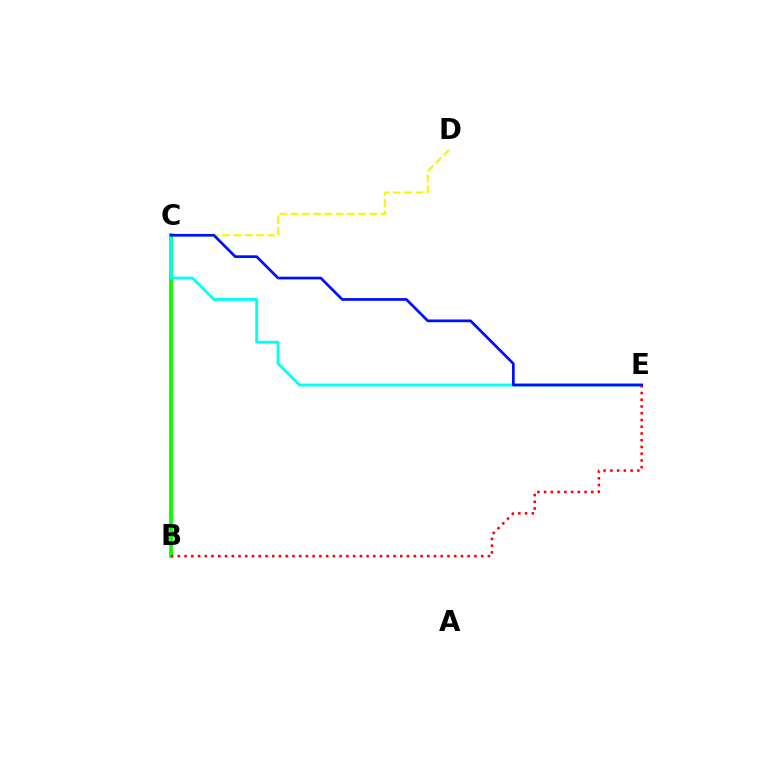{('B', 'C'): [{'color': '#ee00ff', 'line_style': 'dotted', 'thickness': 1.9}, {'color': '#08ff00', 'line_style': 'solid', 'thickness': 2.76}], ('C', 'D'): [{'color': '#fcf500', 'line_style': 'dashed', 'thickness': 1.53}], ('C', 'E'): [{'color': '#00fff6', 'line_style': 'solid', 'thickness': 2.05}, {'color': '#0010ff', 'line_style': 'solid', 'thickness': 1.95}], ('B', 'E'): [{'color': '#ff0000', 'line_style': 'dotted', 'thickness': 1.83}]}